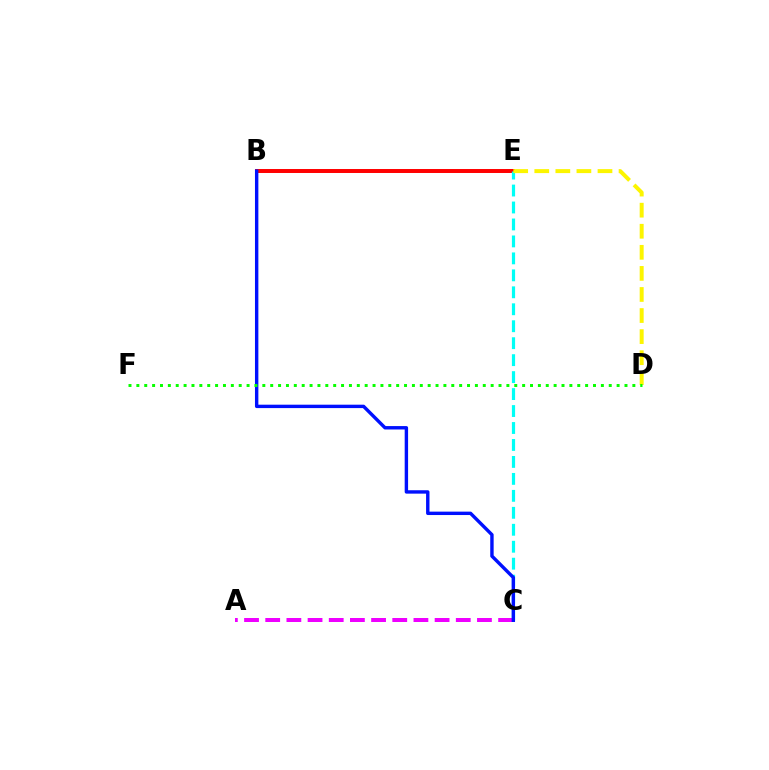{('B', 'E'): [{'color': '#ff0000', 'line_style': 'solid', 'thickness': 2.86}], ('C', 'E'): [{'color': '#00fff6', 'line_style': 'dashed', 'thickness': 2.3}], ('A', 'C'): [{'color': '#ee00ff', 'line_style': 'dashed', 'thickness': 2.88}], ('B', 'C'): [{'color': '#0010ff', 'line_style': 'solid', 'thickness': 2.45}], ('D', 'E'): [{'color': '#fcf500', 'line_style': 'dashed', 'thickness': 2.86}], ('D', 'F'): [{'color': '#08ff00', 'line_style': 'dotted', 'thickness': 2.14}]}